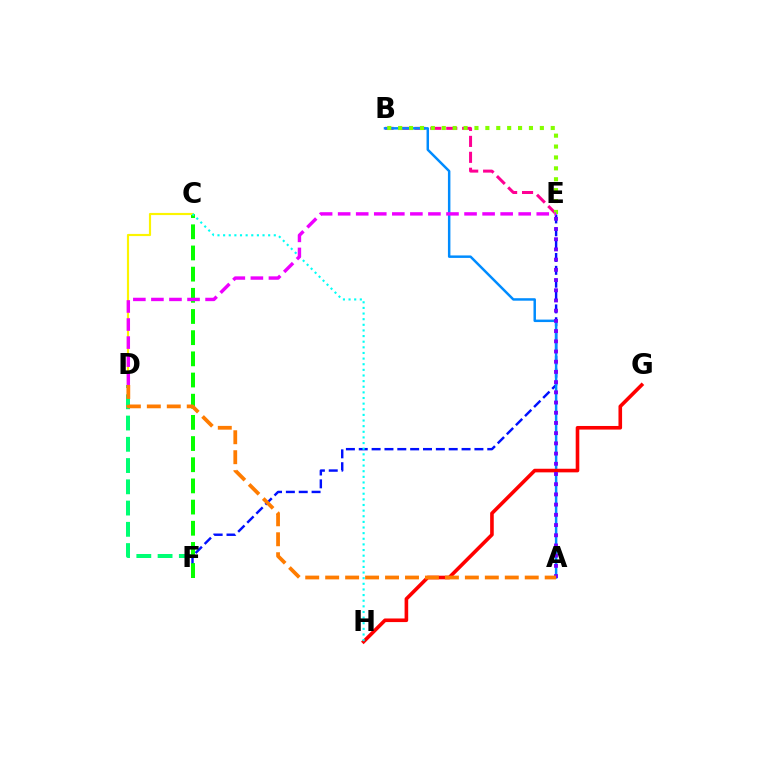{('D', 'F'): [{'color': '#00ff74', 'line_style': 'dashed', 'thickness': 2.89}], ('B', 'E'): [{'color': '#ff0094', 'line_style': 'dashed', 'thickness': 2.16}, {'color': '#84ff00', 'line_style': 'dotted', 'thickness': 2.96}], ('E', 'F'): [{'color': '#0010ff', 'line_style': 'dashed', 'thickness': 1.75}], ('C', 'F'): [{'color': '#08ff00', 'line_style': 'dashed', 'thickness': 2.88}], ('A', 'B'): [{'color': '#008cff', 'line_style': 'solid', 'thickness': 1.78}], ('C', 'D'): [{'color': '#fcf500', 'line_style': 'solid', 'thickness': 1.56}], ('G', 'H'): [{'color': '#ff0000', 'line_style': 'solid', 'thickness': 2.6}], ('A', 'E'): [{'color': '#7200ff', 'line_style': 'dotted', 'thickness': 2.77}], ('A', 'D'): [{'color': '#ff7c00', 'line_style': 'dashed', 'thickness': 2.71}], ('C', 'H'): [{'color': '#00fff6', 'line_style': 'dotted', 'thickness': 1.53}], ('D', 'E'): [{'color': '#ee00ff', 'line_style': 'dashed', 'thickness': 2.45}]}